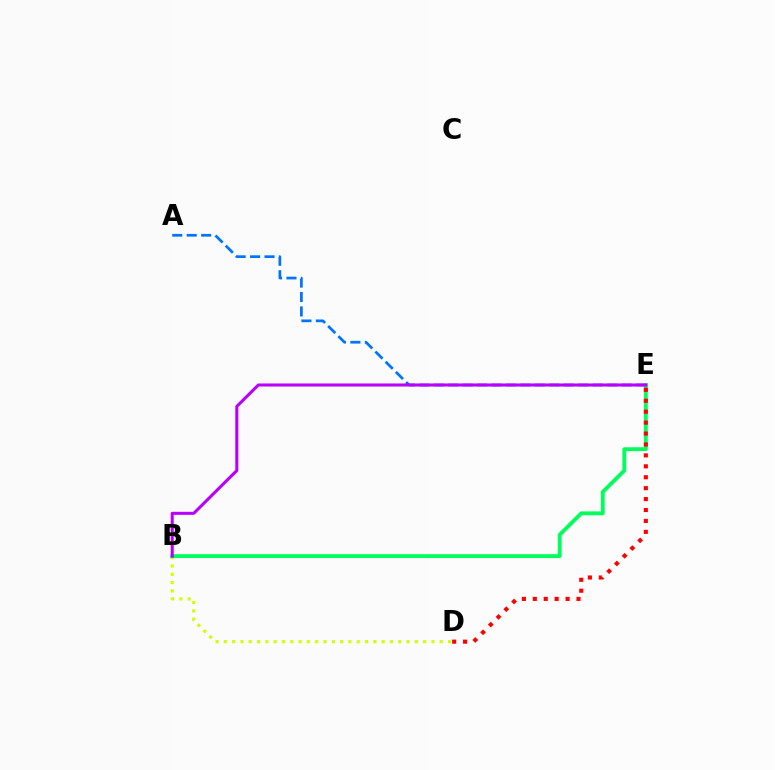{('B', 'D'): [{'color': '#d1ff00', 'line_style': 'dotted', 'thickness': 2.26}], ('A', 'E'): [{'color': '#0074ff', 'line_style': 'dashed', 'thickness': 1.96}], ('B', 'E'): [{'color': '#00ff5c', 'line_style': 'solid', 'thickness': 2.77}, {'color': '#b900ff', 'line_style': 'solid', 'thickness': 2.19}], ('D', 'E'): [{'color': '#ff0000', 'line_style': 'dotted', 'thickness': 2.97}]}